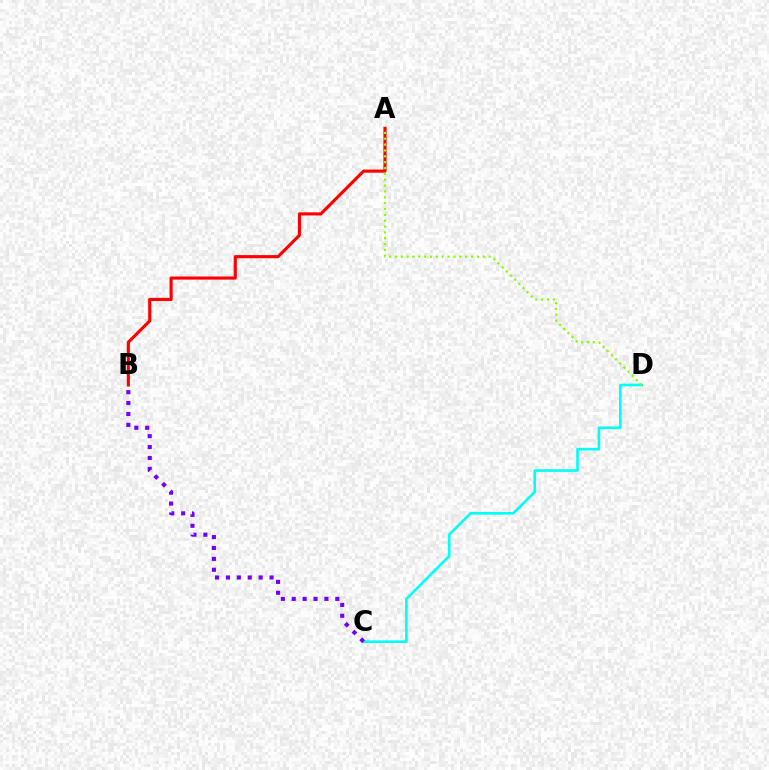{('A', 'B'): [{'color': '#ff0000', 'line_style': 'solid', 'thickness': 2.25}], ('C', 'D'): [{'color': '#00fff6', 'line_style': 'solid', 'thickness': 1.9}], ('A', 'D'): [{'color': '#84ff00', 'line_style': 'dotted', 'thickness': 1.59}], ('B', 'C'): [{'color': '#7200ff', 'line_style': 'dotted', 'thickness': 2.96}]}